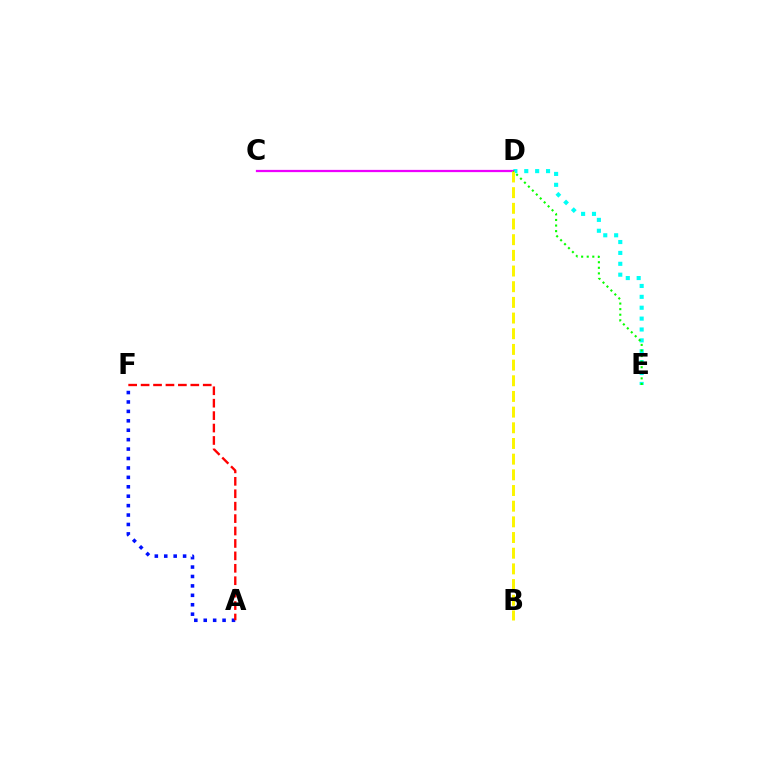{('D', 'E'): [{'color': '#00fff6', 'line_style': 'dotted', 'thickness': 2.96}, {'color': '#08ff00', 'line_style': 'dotted', 'thickness': 1.52}], ('C', 'D'): [{'color': '#ee00ff', 'line_style': 'solid', 'thickness': 1.62}], ('A', 'F'): [{'color': '#0010ff', 'line_style': 'dotted', 'thickness': 2.56}, {'color': '#ff0000', 'line_style': 'dashed', 'thickness': 1.69}], ('B', 'D'): [{'color': '#fcf500', 'line_style': 'dashed', 'thickness': 2.13}]}